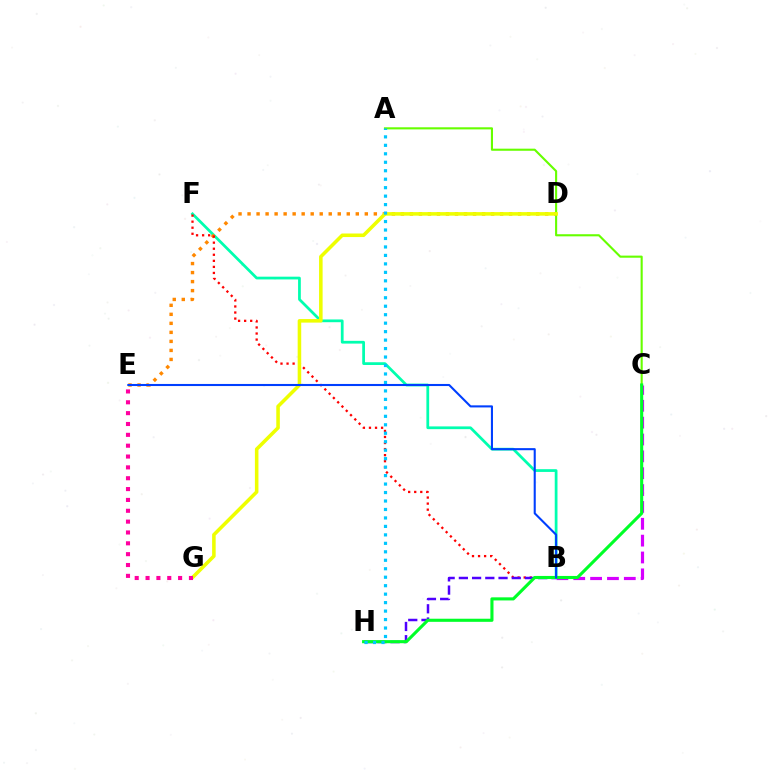{('B', 'C'): [{'color': '#d600ff', 'line_style': 'dashed', 'thickness': 2.29}], ('A', 'C'): [{'color': '#66ff00', 'line_style': 'solid', 'thickness': 1.52}], ('B', 'F'): [{'color': '#00ffaf', 'line_style': 'solid', 'thickness': 1.98}, {'color': '#ff0000', 'line_style': 'dotted', 'thickness': 1.65}], ('D', 'E'): [{'color': '#ff8800', 'line_style': 'dotted', 'thickness': 2.45}], ('B', 'H'): [{'color': '#4f00ff', 'line_style': 'dashed', 'thickness': 1.8}], ('C', 'H'): [{'color': '#00ff27', 'line_style': 'solid', 'thickness': 2.23}], ('D', 'G'): [{'color': '#eeff00', 'line_style': 'solid', 'thickness': 2.56}], ('E', 'G'): [{'color': '#ff00a0', 'line_style': 'dotted', 'thickness': 2.95}], ('A', 'H'): [{'color': '#00c7ff', 'line_style': 'dotted', 'thickness': 2.3}], ('B', 'E'): [{'color': '#003fff', 'line_style': 'solid', 'thickness': 1.5}]}